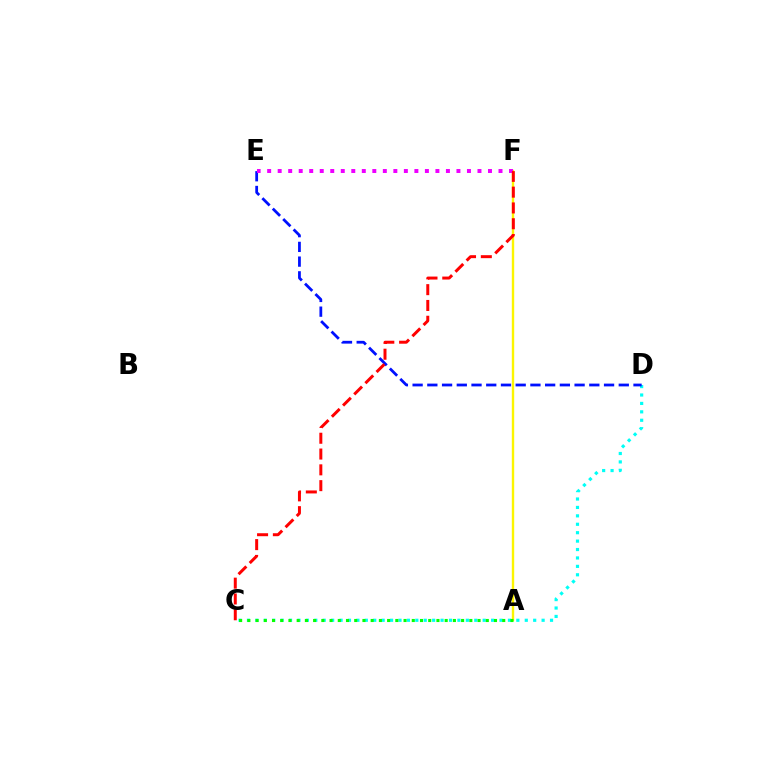{('C', 'D'): [{'color': '#00fff6', 'line_style': 'dotted', 'thickness': 2.29}], ('A', 'F'): [{'color': '#fcf500', 'line_style': 'solid', 'thickness': 1.72}], ('D', 'E'): [{'color': '#0010ff', 'line_style': 'dashed', 'thickness': 2.0}], ('A', 'C'): [{'color': '#08ff00', 'line_style': 'dotted', 'thickness': 2.23}], ('E', 'F'): [{'color': '#ee00ff', 'line_style': 'dotted', 'thickness': 2.86}], ('C', 'F'): [{'color': '#ff0000', 'line_style': 'dashed', 'thickness': 2.15}]}